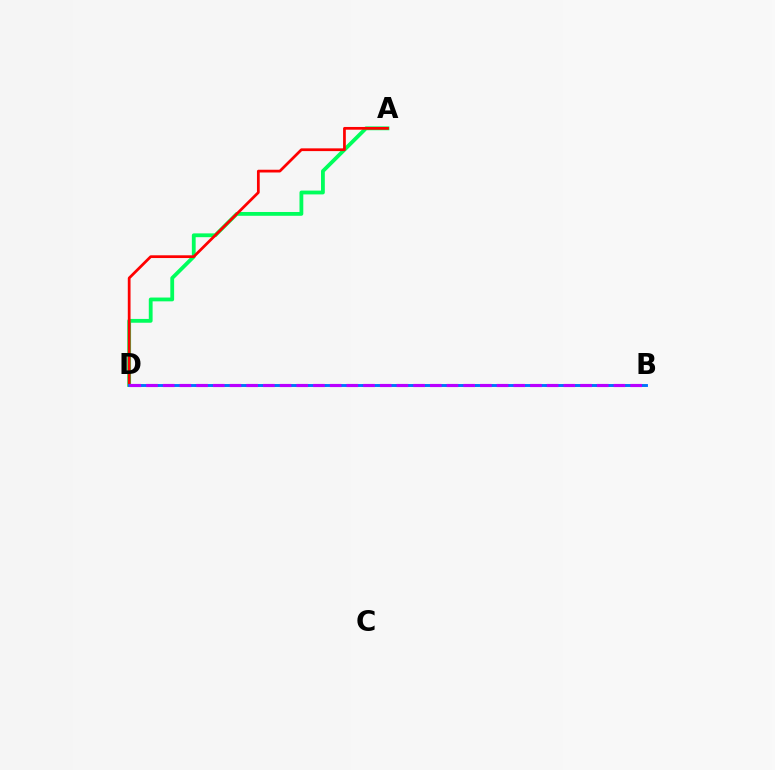{('B', 'D'): [{'color': '#d1ff00', 'line_style': 'dashed', 'thickness': 2.07}, {'color': '#0074ff', 'line_style': 'solid', 'thickness': 2.08}, {'color': '#b900ff', 'line_style': 'dashed', 'thickness': 2.27}], ('A', 'D'): [{'color': '#00ff5c', 'line_style': 'solid', 'thickness': 2.74}, {'color': '#ff0000', 'line_style': 'solid', 'thickness': 1.98}]}